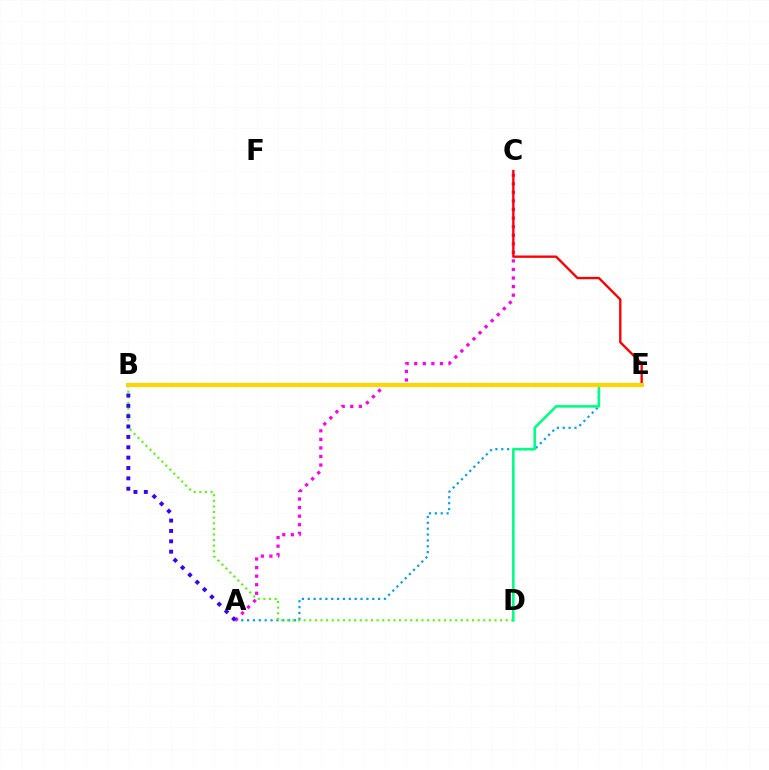{('A', 'E'): [{'color': '#009eff', 'line_style': 'dotted', 'thickness': 1.59}], ('A', 'C'): [{'color': '#ff00ed', 'line_style': 'dotted', 'thickness': 2.33}], ('B', 'D'): [{'color': '#4fff00', 'line_style': 'dotted', 'thickness': 1.52}], ('C', 'E'): [{'color': '#ff0000', 'line_style': 'solid', 'thickness': 1.7}], ('A', 'B'): [{'color': '#3700ff', 'line_style': 'dotted', 'thickness': 2.81}], ('D', 'E'): [{'color': '#00ff86', 'line_style': 'solid', 'thickness': 1.87}], ('B', 'E'): [{'color': '#ffd500', 'line_style': 'solid', 'thickness': 2.91}]}